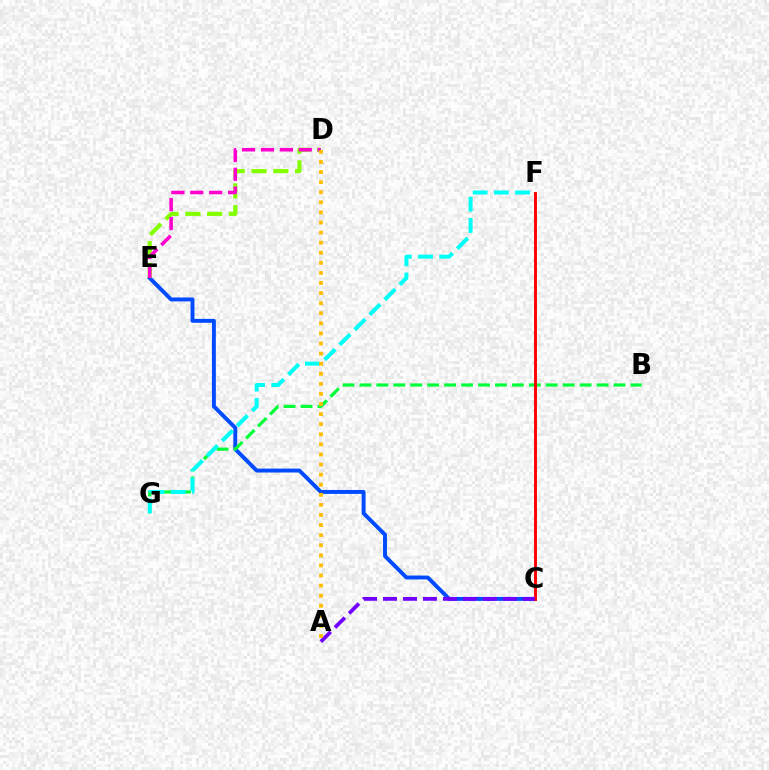{('C', 'E'): [{'color': '#004bff', 'line_style': 'solid', 'thickness': 2.82}], ('B', 'G'): [{'color': '#00ff39', 'line_style': 'dashed', 'thickness': 2.3}], ('C', 'F'): [{'color': '#ff0000', 'line_style': 'solid', 'thickness': 2.1}], ('A', 'C'): [{'color': '#7200ff', 'line_style': 'dashed', 'thickness': 2.71}], ('D', 'E'): [{'color': '#84ff00', 'line_style': 'dashed', 'thickness': 2.96}, {'color': '#ff00cf', 'line_style': 'dashed', 'thickness': 2.57}], ('F', 'G'): [{'color': '#00fff6', 'line_style': 'dashed', 'thickness': 2.89}], ('A', 'D'): [{'color': '#ffbd00', 'line_style': 'dotted', 'thickness': 2.74}]}